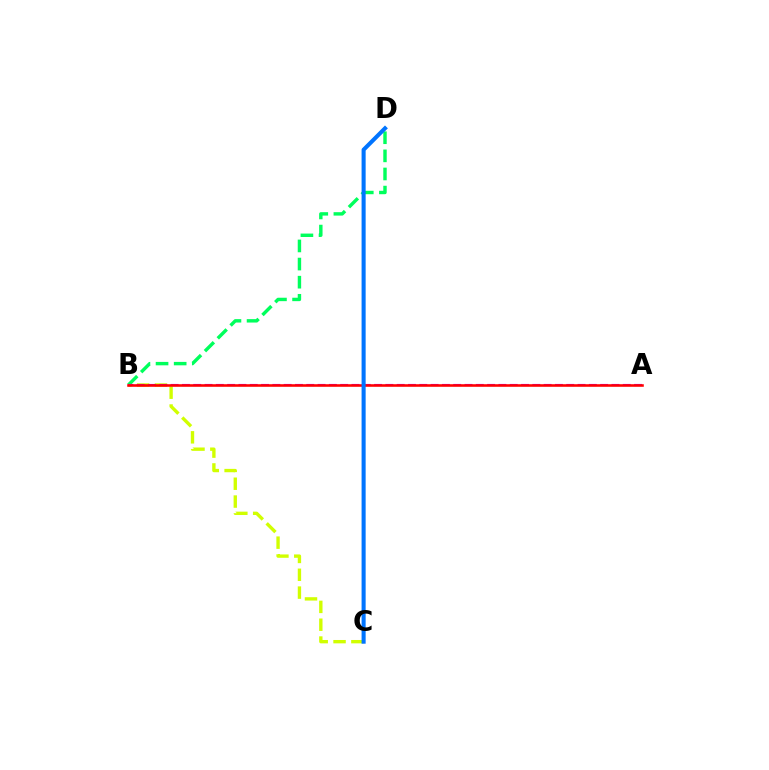{('B', 'C'): [{'color': '#d1ff00', 'line_style': 'dashed', 'thickness': 2.42}], ('B', 'D'): [{'color': '#00ff5c', 'line_style': 'dashed', 'thickness': 2.46}], ('A', 'B'): [{'color': '#b900ff', 'line_style': 'dashed', 'thickness': 1.54}, {'color': '#ff0000', 'line_style': 'solid', 'thickness': 1.85}], ('C', 'D'): [{'color': '#0074ff', 'line_style': 'solid', 'thickness': 2.93}]}